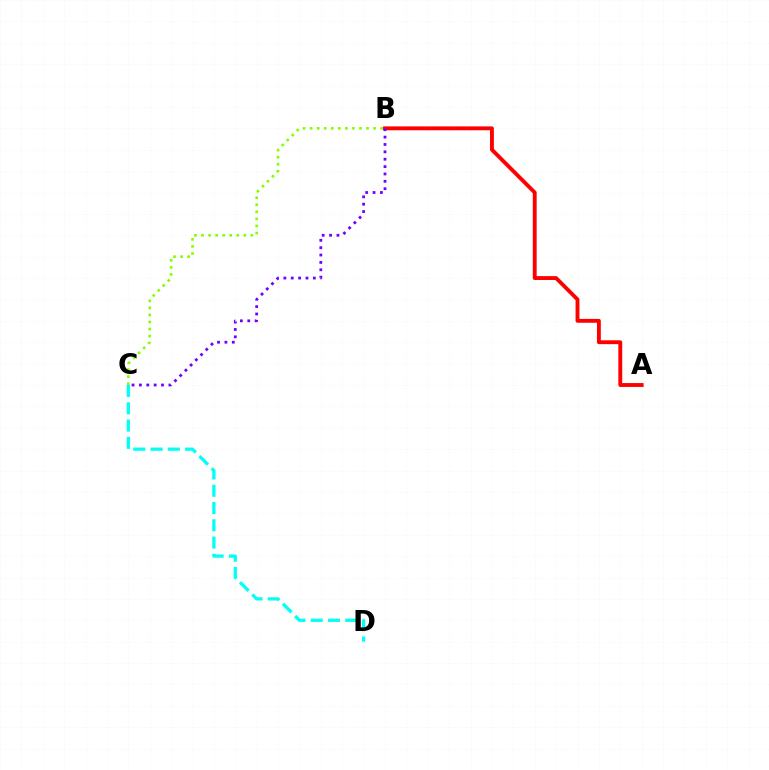{('B', 'C'): [{'color': '#84ff00', 'line_style': 'dotted', 'thickness': 1.92}, {'color': '#7200ff', 'line_style': 'dotted', 'thickness': 2.0}], ('C', 'D'): [{'color': '#00fff6', 'line_style': 'dashed', 'thickness': 2.35}], ('A', 'B'): [{'color': '#ff0000', 'line_style': 'solid', 'thickness': 2.79}]}